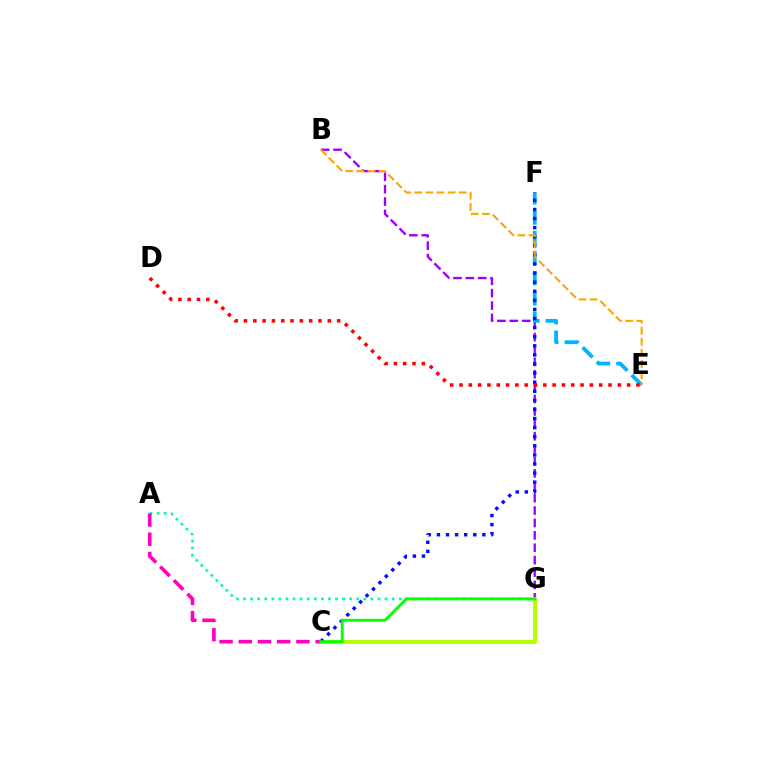{('B', 'G'): [{'color': '#9b00ff', 'line_style': 'dashed', 'thickness': 1.68}], ('A', 'G'): [{'color': '#00ff9d', 'line_style': 'dotted', 'thickness': 1.92}], ('E', 'F'): [{'color': '#00b5ff', 'line_style': 'dashed', 'thickness': 2.74}], ('C', 'G'): [{'color': '#b3ff00', 'line_style': 'solid', 'thickness': 2.86}, {'color': '#08ff00', 'line_style': 'solid', 'thickness': 2.1}], ('C', 'F'): [{'color': '#0010ff', 'line_style': 'dotted', 'thickness': 2.47}], ('D', 'E'): [{'color': '#ff0000', 'line_style': 'dotted', 'thickness': 2.53}], ('B', 'E'): [{'color': '#ffa500', 'line_style': 'dashed', 'thickness': 1.51}], ('A', 'C'): [{'color': '#ff00bd', 'line_style': 'dashed', 'thickness': 2.61}]}